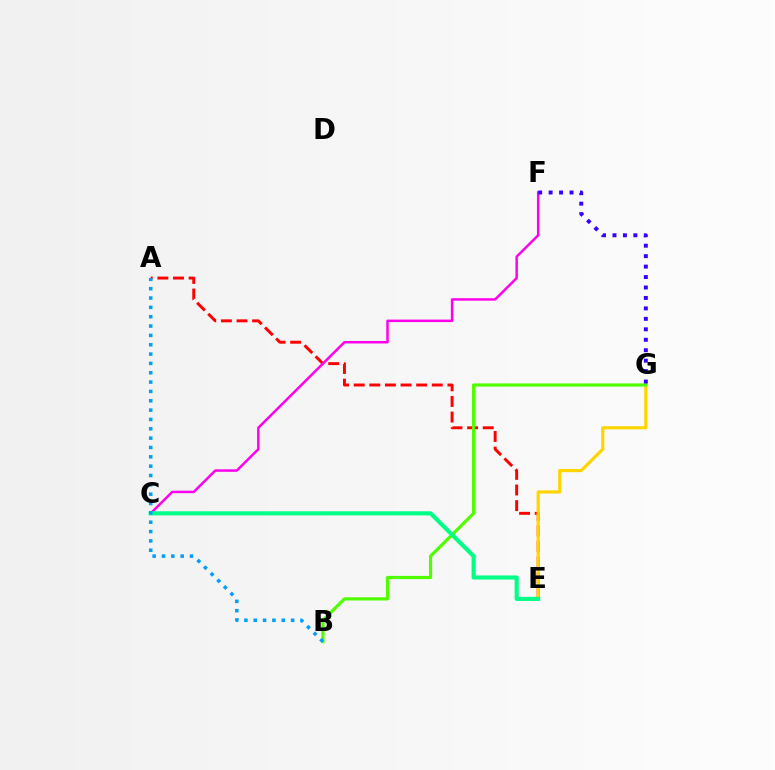{('A', 'E'): [{'color': '#ff0000', 'line_style': 'dashed', 'thickness': 2.12}], ('E', 'G'): [{'color': '#ffd500', 'line_style': 'solid', 'thickness': 2.31}], ('B', 'G'): [{'color': '#4fff00', 'line_style': 'solid', 'thickness': 2.29}], ('C', 'F'): [{'color': '#ff00ed', 'line_style': 'solid', 'thickness': 1.79}], ('F', 'G'): [{'color': '#3700ff', 'line_style': 'dotted', 'thickness': 2.84}], ('C', 'E'): [{'color': '#00ff86', 'line_style': 'solid', 'thickness': 2.96}], ('A', 'B'): [{'color': '#009eff', 'line_style': 'dotted', 'thickness': 2.54}]}